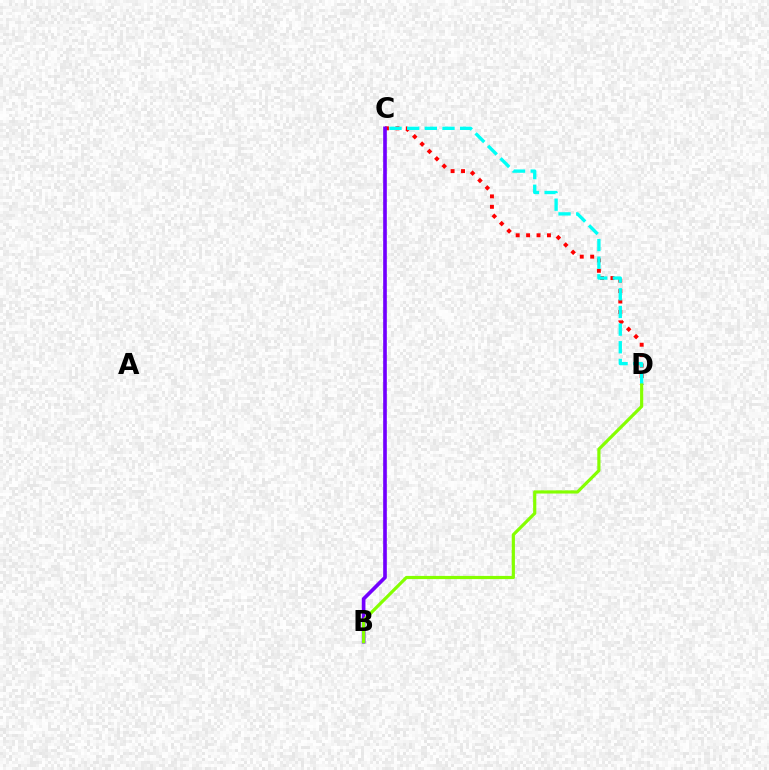{('C', 'D'): [{'color': '#ff0000', 'line_style': 'dotted', 'thickness': 2.83}, {'color': '#00fff6', 'line_style': 'dashed', 'thickness': 2.4}], ('B', 'C'): [{'color': '#7200ff', 'line_style': 'solid', 'thickness': 2.63}], ('B', 'D'): [{'color': '#84ff00', 'line_style': 'solid', 'thickness': 2.29}]}